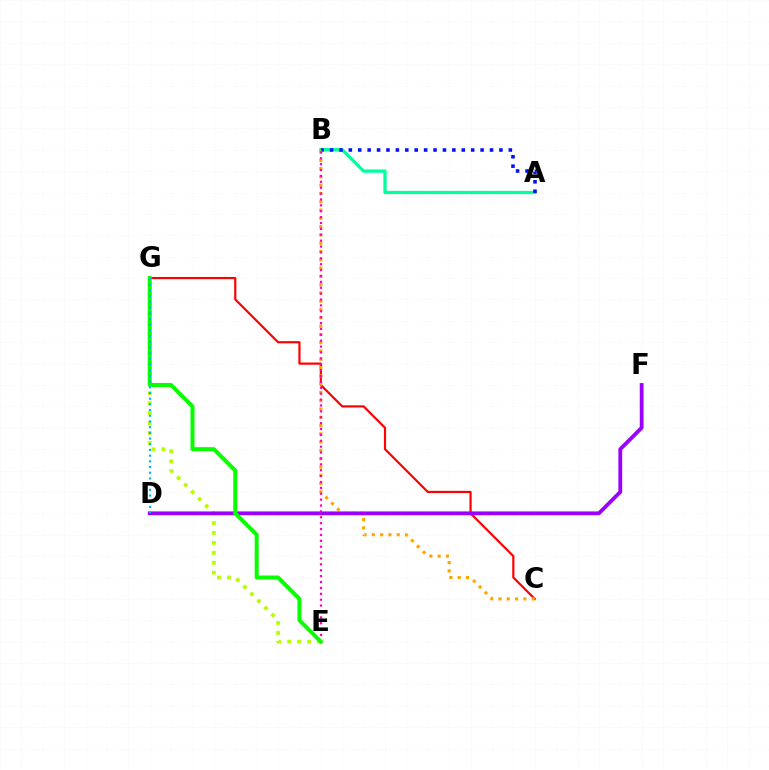{('A', 'B'): [{'color': '#00ff9d', 'line_style': 'solid', 'thickness': 2.35}, {'color': '#0010ff', 'line_style': 'dotted', 'thickness': 2.56}], ('C', 'G'): [{'color': '#ff0000', 'line_style': 'solid', 'thickness': 1.58}], ('E', 'G'): [{'color': '#b3ff00', 'line_style': 'dotted', 'thickness': 2.7}, {'color': '#08ff00', 'line_style': 'solid', 'thickness': 2.87}], ('B', 'C'): [{'color': '#ffa500', 'line_style': 'dotted', 'thickness': 2.25}], ('D', 'F'): [{'color': '#9b00ff', 'line_style': 'solid', 'thickness': 2.75}], ('B', 'E'): [{'color': '#ff00bd', 'line_style': 'dotted', 'thickness': 1.6}], ('D', 'G'): [{'color': '#00b5ff', 'line_style': 'dotted', 'thickness': 1.55}]}